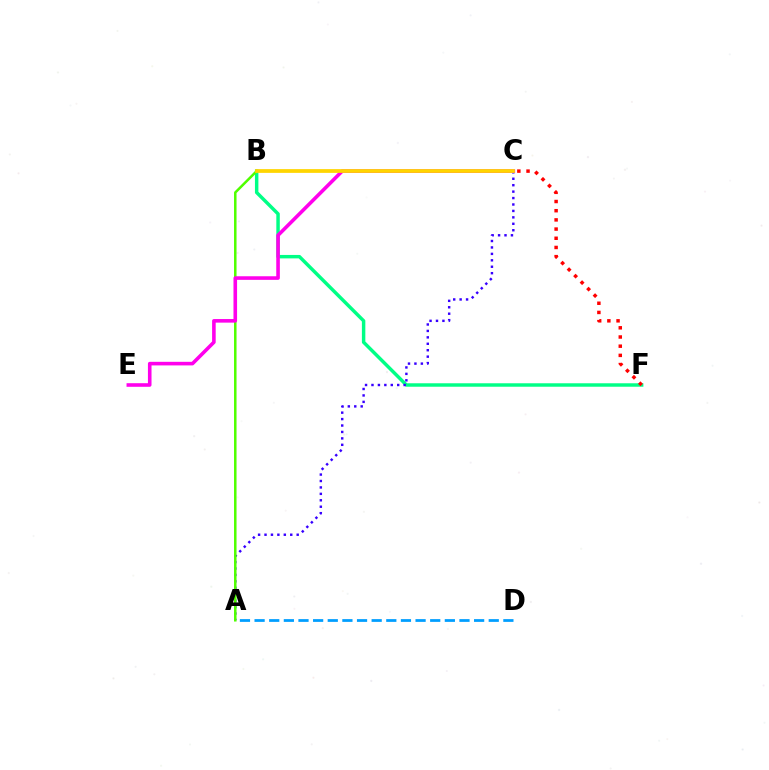{('B', 'F'): [{'color': '#00ff86', 'line_style': 'solid', 'thickness': 2.48}], ('C', 'F'): [{'color': '#ff0000', 'line_style': 'dotted', 'thickness': 2.5}], ('A', 'C'): [{'color': '#3700ff', 'line_style': 'dotted', 'thickness': 1.75}], ('A', 'B'): [{'color': '#4fff00', 'line_style': 'solid', 'thickness': 1.81}], ('C', 'E'): [{'color': '#ff00ed', 'line_style': 'solid', 'thickness': 2.59}], ('B', 'C'): [{'color': '#ffd500', 'line_style': 'solid', 'thickness': 2.7}], ('A', 'D'): [{'color': '#009eff', 'line_style': 'dashed', 'thickness': 1.99}]}